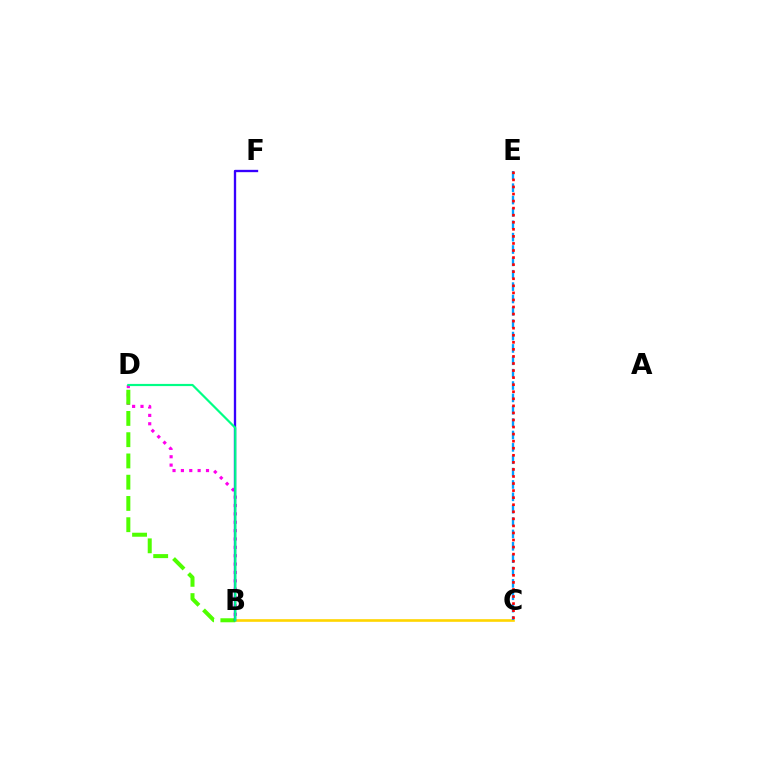{('B', 'C'): [{'color': '#ffd500', 'line_style': 'solid', 'thickness': 1.9}], ('B', 'D'): [{'color': '#ff00ed', 'line_style': 'dotted', 'thickness': 2.27}, {'color': '#4fff00', 'line_style': 'dashed', 'thickness': 2.89}, {'color': '#00ff86', 'line_style': 'solid', 'thickness': 1.58}], ('B', 'F'): [{'color': '#3700ff', 'line_style': 'solid', 'thickness': 1.68}], ('C', 'E'): [{'color': '#009eff', 'line_style': 'dashed', 'thickness': 1.68}, {'color': '#ff0000', 'line_style': 'dotted', 'thickness': 1.92}]}